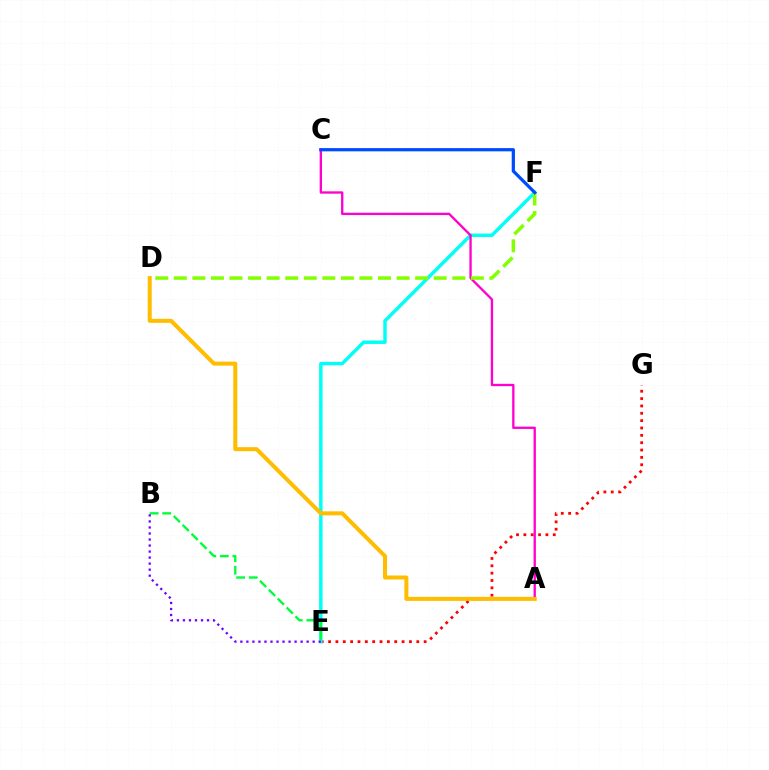{('E', 'G'): [{'color': '#ff0000', 'line_style': 'dotted', 'thickness': 2.0}], ('E', 'F'): [{'color': '#00fff6', 'line_style': 'solid', 'thickness': 2.47}], ('B', 'E'): [{'color': '#00ff39', 'line_style': 'dashed', 'thickness': 1.71}, {'color': '#7200ff', 'line_style': 'dotted', 'thickness': 1.64}], ('A', 'C'): [{'color': '#ff00cf', 'line_style': 'solid', 'thickness': 1.67}], ('A', 'D'): [{'color': '#ffbd00', 'line_style': 'solid', 'thickness': 2.89}], ('D', 'F'): [{'color': '#84ff00', 'line_style': 'dashed', 'thickness': 2.52}], ('C', 'F'): [{'color': '#004bff', 'line_style': 'solid', 'thickness': 2.33}]}